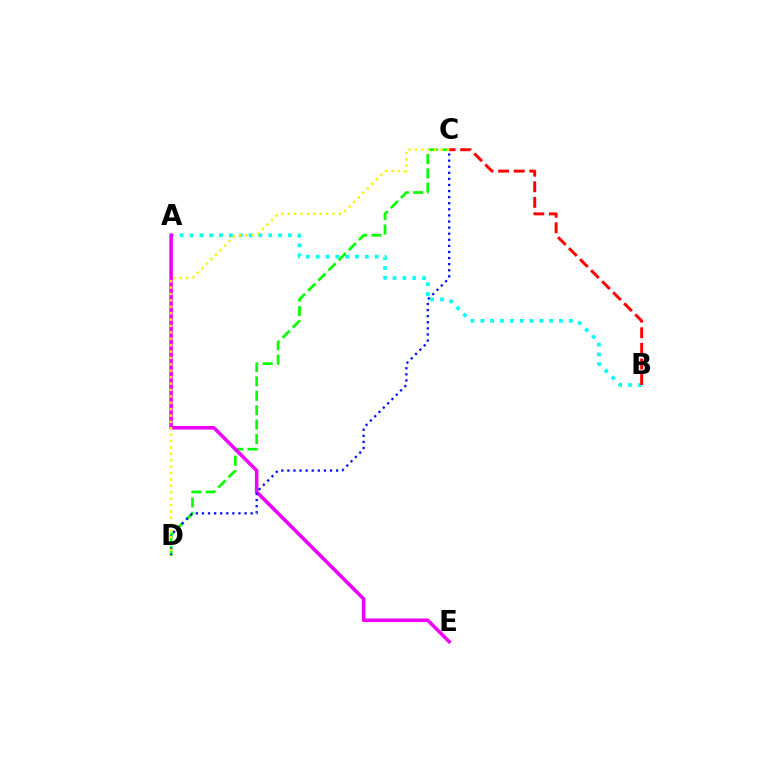{('C', 'D'): [{'color': '#08ff00', 'line_style': 'dashed', 'thickness': 1.95}, {'color': '#0010ff', 'line_style': 'dotted', 'thickness': 1.65}, {'color': '#fcf500', 'line_style': 'dotted', 'thickness': 1.74}], ('A', 'B'): [{'color': '#00fff6', 'line_style': 'dotted', 'thickness': 2.67}], ('A', 'E'): [{'color': '#ee00ff', 'line_style': 'solid', 'thickness': 2.55}], ('B', 'C'): [{'color': '#ff0000', 'line_style': 'dashed', 'thickness': 2.12}]}